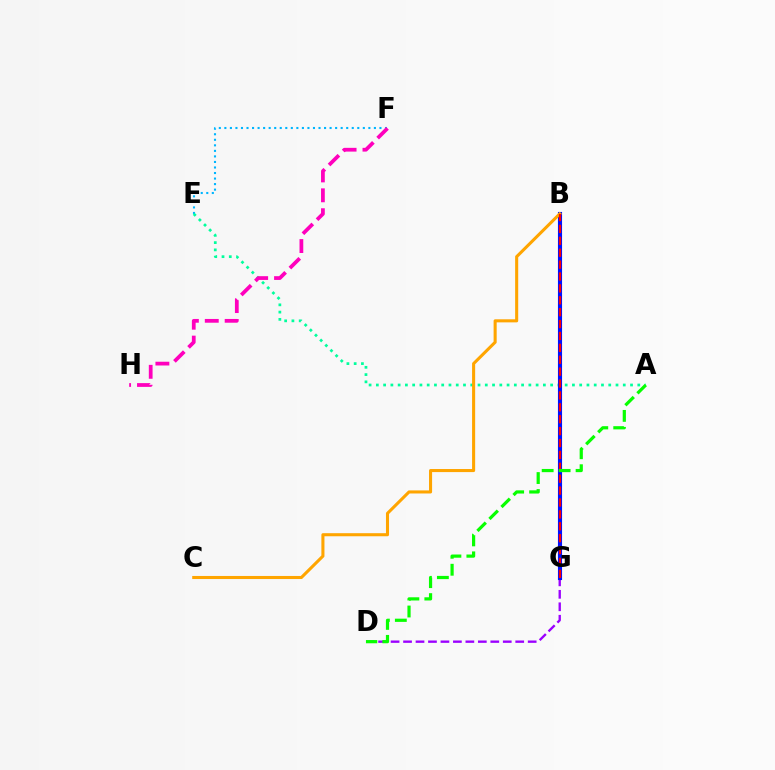{('B', 'G'): [{'color': '#b3ff00', 'line_style': 'dotted', 'thickness': 2.76}, {'color': '#0010ff', 'line_style': 'solid', 'thickness': 2.96}, {'color': '#ff0000', 'line_style': 'dashed', 'thickness': 1.62}], ('E', 'F'): [{'color': '#00b5ff', 'line_style': 'dotted', 'thickness': 1.5}], ('D', 'G'): [{'color': '#9b00ff', 'line_style': 'dashed', 'thickness': 1.69}], ('A', 'E'): [{'color': '#00ff9d', 'line_style': 'dotted', 'thickness': 1.97}], ('F', 'H'): [{'color': '#ff00bd', 'line_style': 'dashed', 'thickness': 2.7}], ('B', 'C'): [{'color': '#ffa500', 'line_style': 'solid', 'thickness': 2.21}], ('A', 'D'): [{'color': '#08ff00', 'line_style': 'dashed', 'thickness': 2.3}]}